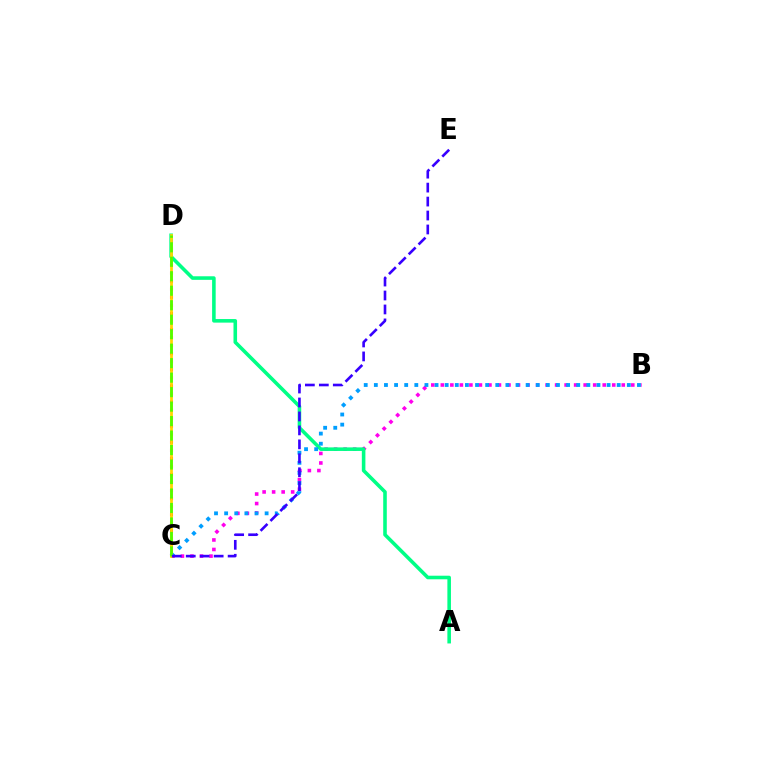{('C', 'D'): [{'color': '#ff0000', 'line_style': 'dotted', 'thickness': 2.19}, {'color': '#ffd500', 'line_style': 'solid', 'thickness': 1.99}, {'color': '#4fff00', 'line_style': 'dashed', 'thickness': 1.97}], ('B', 'C'): [{'color': '#ff00ed', 'line_style': 'dotted', 'thickness': 2.59}, {'color': '#009eff', 'line_style': 'dotted', 'thickness': 2.75}], ('A', 'D'): [{'color': '#00ff86', 'line_style': 'solid', 'thickness': 2.57}], ('C', 'E'): [{'color': '#3700ff', 'line_style': 'dashed', 'thickness': 1.9}]}